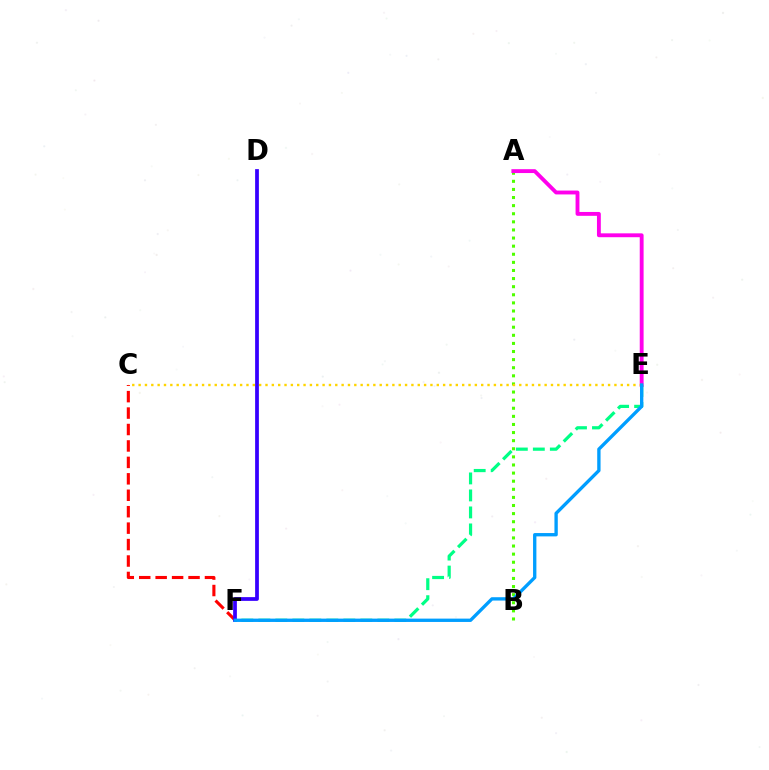{('C', 'F'): [{'color': '#ff0000', 'line_style': 'dashed', 'thickness': 2.23}], ('A', 'B'): [{'color': '#4fff00', 'line_style': 'dotted', 'thickness': 2.2}], ('A', 'E'): [{'color': '#ff00ed', 'line_style': 'solid', 'thickness': 2.78}], ('E', 'F'): [{'color': '#00ff86', 'line_style': 'dashed', 'thickness': 2.31}, {'color': '#009eff', 'line_style': 'solid', 'thickness': 2.4}], ('C', 'E'): [{'color': '#ffd500', 'line_style': 'dotted', 'thickness': 1.72}], ('D', 'F'): [{'color': '#3700ff', 'line_style': 'solid', 'thickness': 2.7}]}